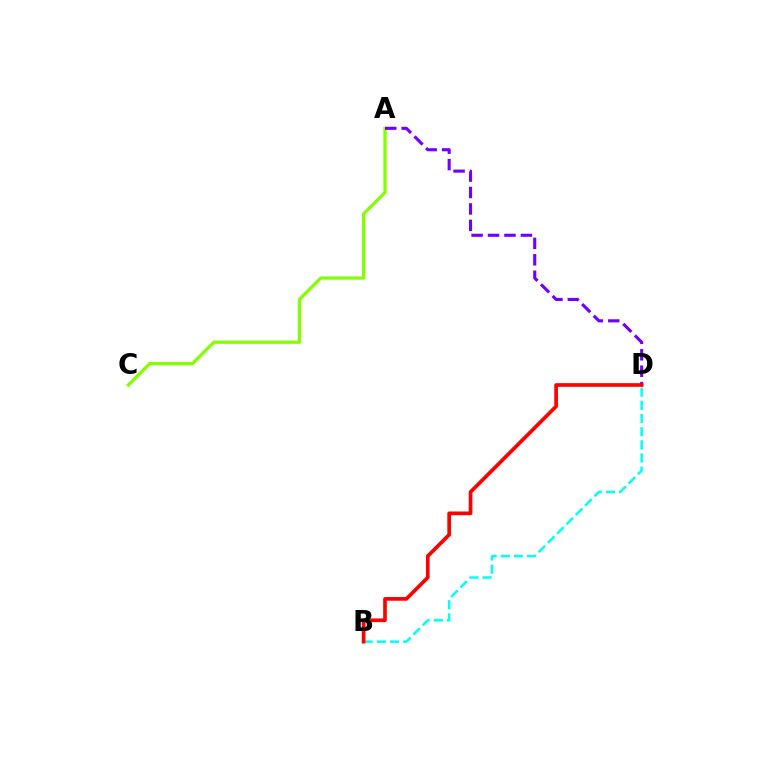{('A', 'C'): [{'color': '#84ff00', 'line_style': 'solid', 'thickness': 2.33}], ('B', 'D'): [{'color': '#00fff6', 'line_style': 'dashed', 'thickness': 1.79}, {'color': '#ff0000', 'line_style': 'solid', 'thickness': 2.66}], ('A', 'D'): [{'color': '#7200ff', 'line_style': 'dashed', 'thickness': 2.23}]}